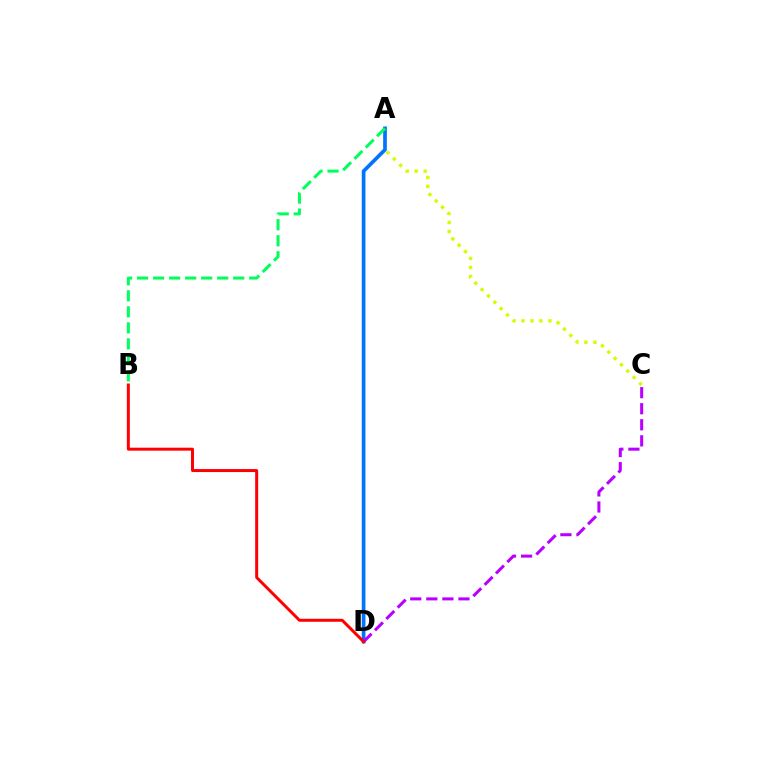{('A', 'C'): [{'color': '#d1ff00', 'line_style': 'dotted', 'thickness': 2.44}], ('A', 'D'): [{'color': '#0074ff', 'line_style': 'solid', 'thickness': 2.65}], ('C', 'D'): [{'color': '#b900ff', 'line_style': 'dashed', 'thickness': 2.18}], ('A', 'B'): [{'color': '#00ff5c', 'line_style': 'dashed', 'thickness': 2.18}], ('B', 'D'): [{'color': '#ff0000', 'line_style': 'solid', 'thickness': 2.14}]}